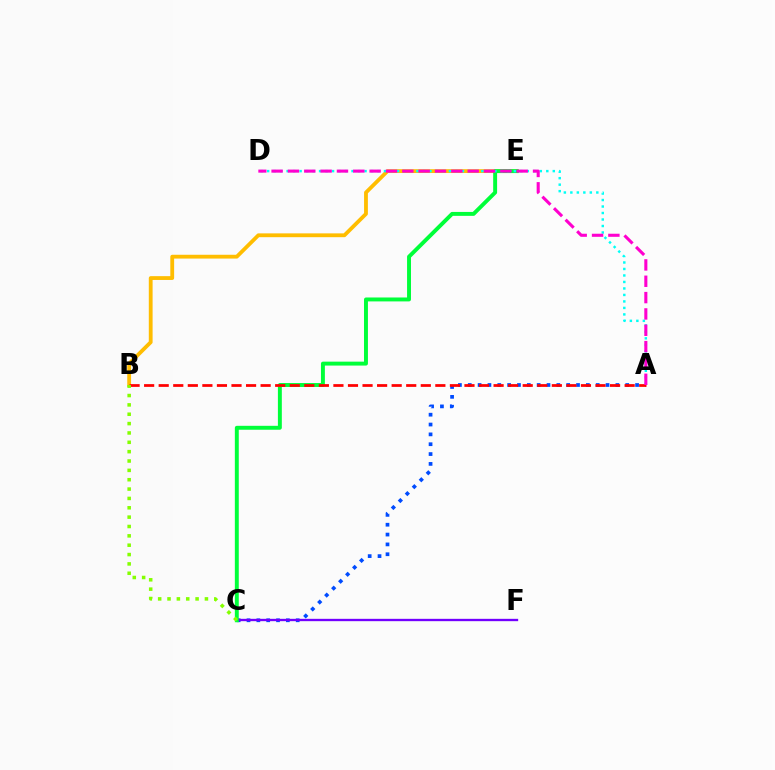{('A', 'C'): [{'color': '#004bff', 'line_style': 'dotted', 'thickness': 2.67}], ('C', 'F'): [{'color': '#7200ff', 'line_style': 'solid', 'thickness': 1.68}], ('B', 'E'): [{'color': '#ffbd00', 'line_style': 'solid', 'thickness': 2.75}], ('C', 'E'): [{'color': '#00ff39', 'line_style': 'solid', 'thickness': 2.82}], ('A', 'D'): [{'color': '#00fff6', 'line_style': 'dotted', 'thickness': 1.76}, {'color': '#ff00cf', 'line_style': 'dashed', 'thickness': 2.22}], ('A', 'B'): [{'color': '#ff0000', 'line_style': 'dashed', 'thickness': 1.98}], ('B', 'C'): [{'color': '#84ff00', 'line_style': 'dotted', 'thickness': 2.54}]}